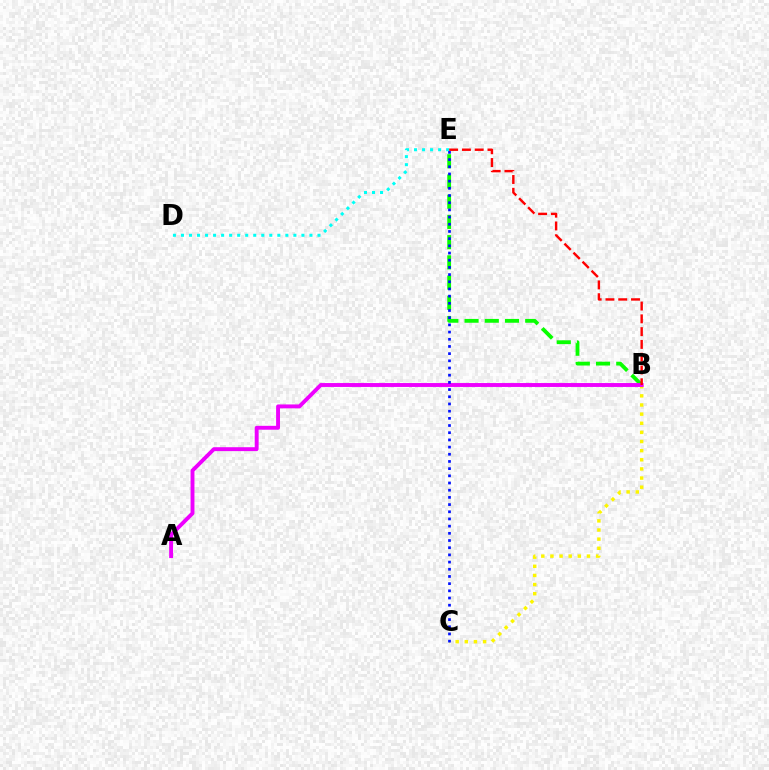{('D', 'E'): [{'color': '#00fff6', 'line_style': 'dotted', 'thickness': 2.18}], ('B', 'C'): [{'color': '#fcf500', 'line_style': 'dotted', 'thickness': 2.48}], ('B', 'E'): [{'color': '#08ff00', 'line_style': 'dashed', 'thickness': 2.75}, {'color': '#ff0000', 'line_style': 'dashed', 'thickness': 1.74}], ('A', 'B'): [{'color': '#ee00ff', 'line_style': 'solid', 'thickness': 2.8}], ('C', 'E'): [{'color': '#0010ff', 'line_style': 'dotted', 'thickness': 1.95}]}